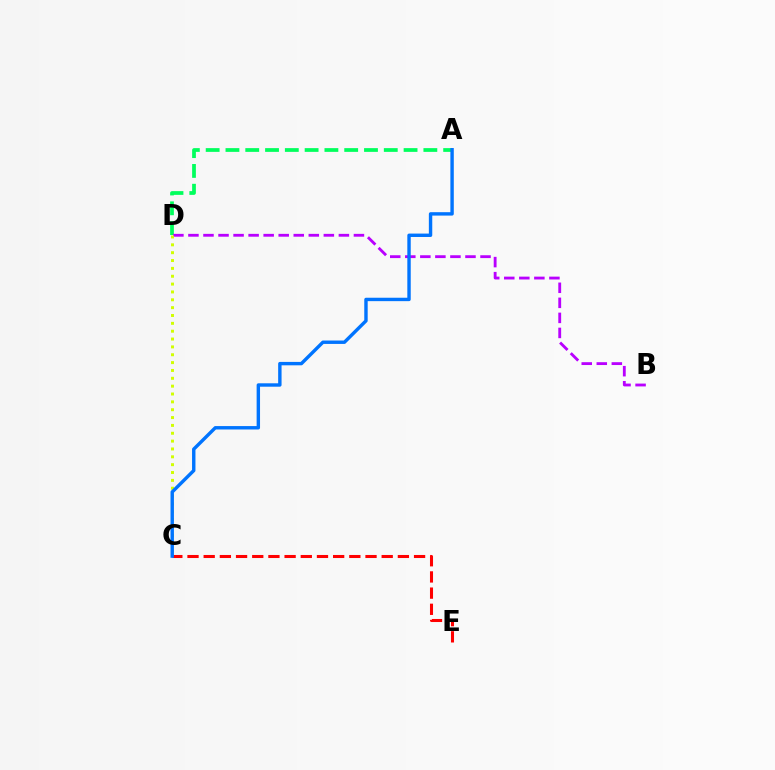{('A', 'D'): [{'color': '#00ff5c', 'line_style': 'dashed', 'thickness': 2.69}], ('C', 'E'): [{'color': '#ff0000', 'line_style': 'dashed', 'thickness': 2.2}], ('B', 'D'): [{'color': '#b900ff', 'line_style': 'dashed', 'thickness': 2.04}], ('C', 'D'): [{'color': '#d1ff00', 'line_style': 'dotted', 'thickness': 2.13}], ('A', 'C'): [{'color': '#0074ff', 'line_style': 'solid', 'thickness': 2.45}]}